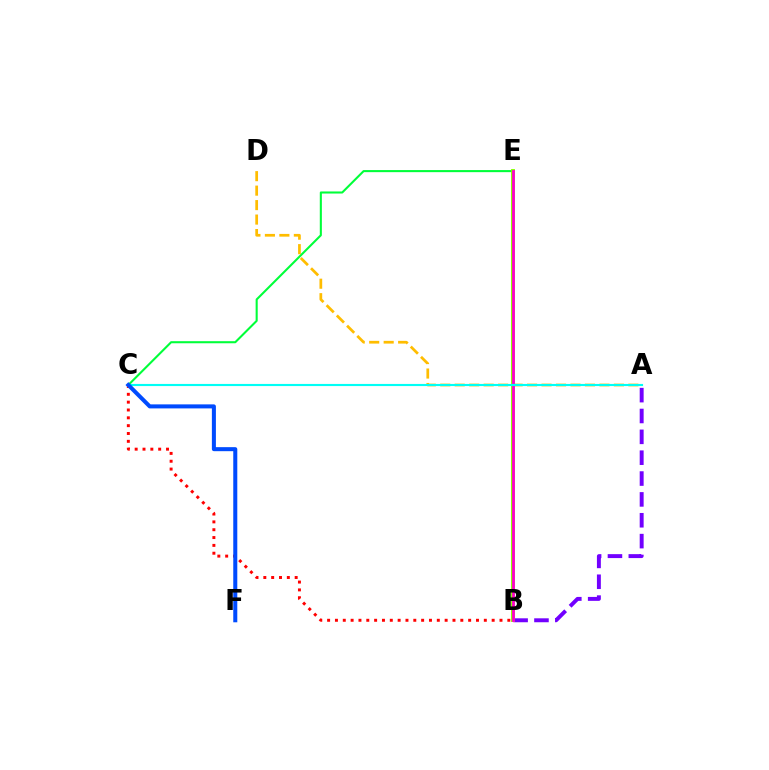{('A', 'B'): [{'color': '#7200ff', 'line_style': 'dashed', 'thickness': 2.83}], ('C', 'E'): [{'color': '#00ff39', 'line_style': 'solid', 'thickness': 1.5}], ('A', 'D'): [{'color': '#ffbd00', 'line_style': 'dashed', 'thickness': 1.97}], ('B', 'E'): [{'color': '#84ff00', 'line_style': 'solid', 'thickness': 2.79}, {'color': '#ff00cf', 'line_style': 'solid', 'thickness': 2.0}], ('B', 'C'): [{'color': '#ff0000', 'line_style': 'dotted', 'thickness': 2.13}], ('A', 'C'): [{'color': '#00fff6', 'line_style': 'solid', 'thickness': 1.53}], ('C', 'F'): [{'color': '#004bff', 'line_style': 'solid', 'thickness': 2.9}]}